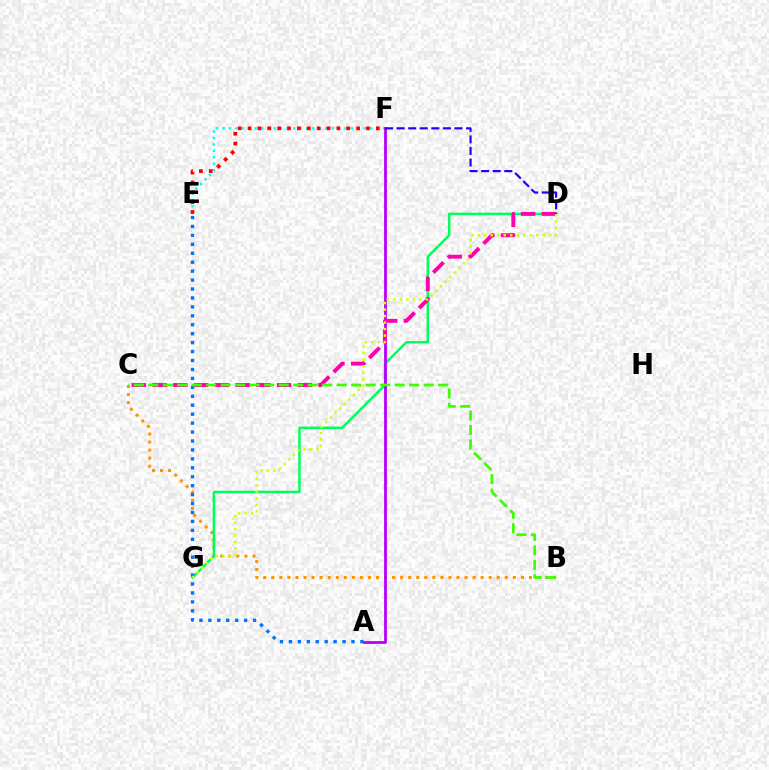{('B', 'C'): [{'color': '#ff9400', 'line_style': 'dotted', 'thickness': 2.19}, {'color': '#3dff00', 'line_style': 'dashed', 'thickness': 1.97}], ('D', 'G'): [{'color': '#00ff5c', 'line_style': 'solid', 'thickness': 1.78}, {'color': '#d1ff00', 'line_style': 'dotted', 'thickness': 1.77}], ('E', 'F'): [{'color': '#00fff6', 'line_style': 'dotted', 'thickness': 1.75}, {'color': '#ff0000', 'line_style': 'dotted', 'thickness': 2.68}], ('A', 'F'): [{'color': '#b900ff', 'line_style': 'solid', 'thickness': 2.02}], ('C', 'D'): [{'color': '#ff00ac', 'line_style': 'dashed', 'thickness': 2.82}], ('D', 'F'): [{'color': '#2500ff', 'line_style': 'dashed', 'thickness': 1.57}], ('A', 'E'): [{'color': '#0074ff', 'line_style': 'dotted', 'thickness': 2.43}]}